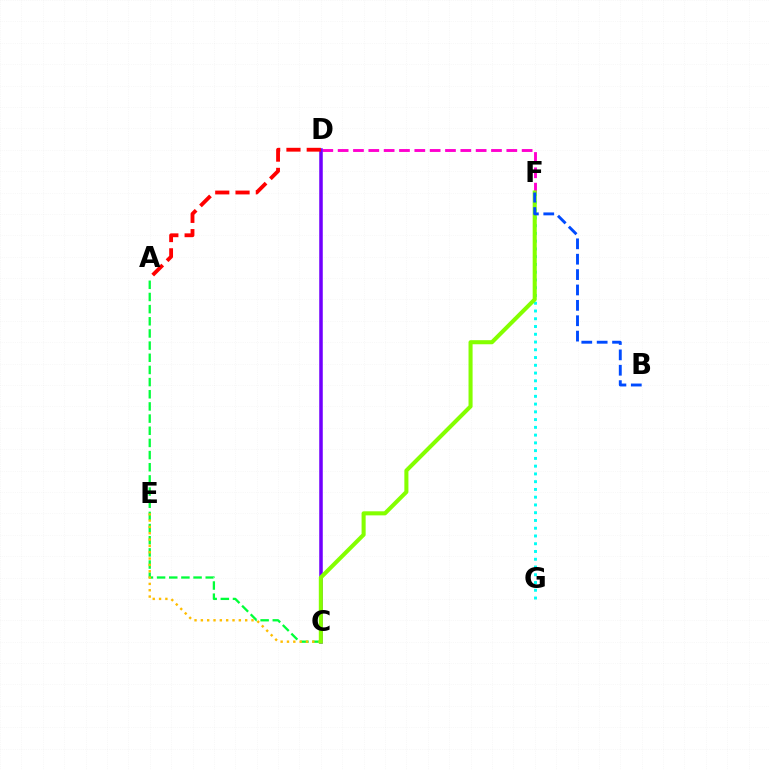{('A', 'C'): [{'color': '#00ff39', 'line_style': 'dashed', 'thickness': 1.65}], ('D', 'F'): [{'color': '#ff00cf', 'line_style': 'dashed', 'thickness': 2.08}], ('C', 'E'): [{'color': '#ffbd00', 'line_style': 'dotted', 'thickness': 1.72}], ('F', 'G'): [{'color': '#00fff6', 'line_style': 'dotted', 'thickness': 2.11}], ('C', 'D'): [{'color': '#7200ff', 'line_style': 'solid', 'thickness': 2.54}], ('C', 'F'): [{'color': '#84ff00', 'line_style': 'solid', 'thickness': 2.93}], ('B', 'F'): [{'color': '#004bff', 'line_style': 'dashed', 'thickness': 2.09}], ('A', 'D'): [{'color': '#ff0000', 'line_style': 'dashed', 'thickness': 2.76}]}